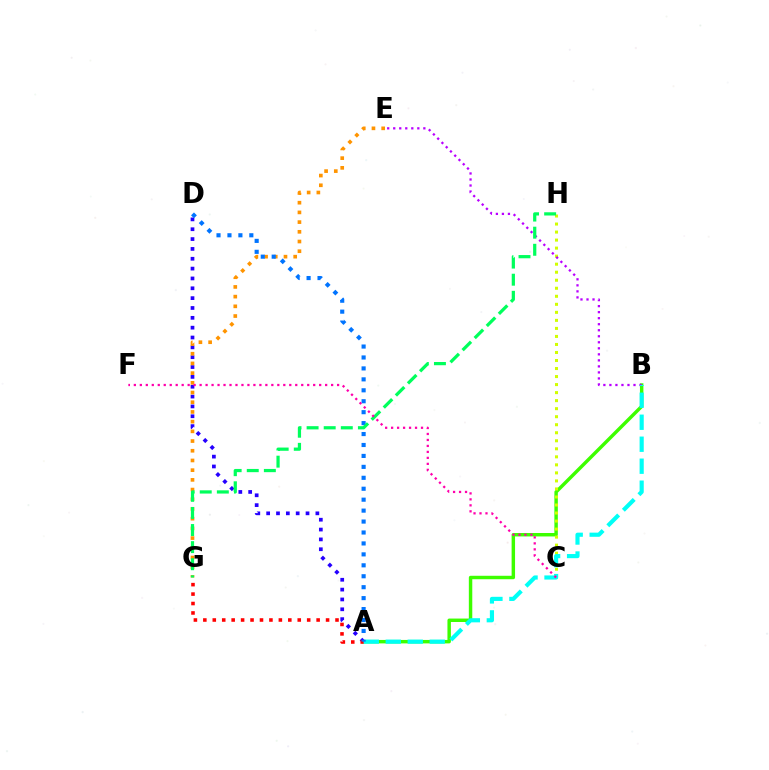{('A', 'B'): [{'color': '#3dff00', 'line_style': 'solid', 'thickness': 2.48}, {'color': '#00fff6', 'line_style': 'dashed', 'thickness': 2.99}], ('A', 'D'): [{'color': '#2500ff', 'line_style': 'dotted', 'thickness': 2.67}, {'color': '#0074ff', 'line_style': 'dotted', 'thickness': 2.97}], ('A', 'G'): [{'color': '#ff0000', 'line_style': 'dotted', 'thickness': 2.57}], ('C', 'H'): [{'color': '#d1ff00', 'line_style': 'dotted', 'thickness': 2.18}], ('B', 'E'): [{'color': '#b900ff', 'line_style': 'dotted', 'thickness': 1.64}], ('E', 'G'): [{'color': '#ff9400', 'line_style': 'dotted', 'thickness': 2.64}], ('G', 'H'): [{'color': '#00ff5c', 'line_style': 'dashed', 'thickness': 2.32}], ('C', 'F'): [{'color': '#ff00ac', 'line_style': 'dotted', 'thickness': 1.62}]}